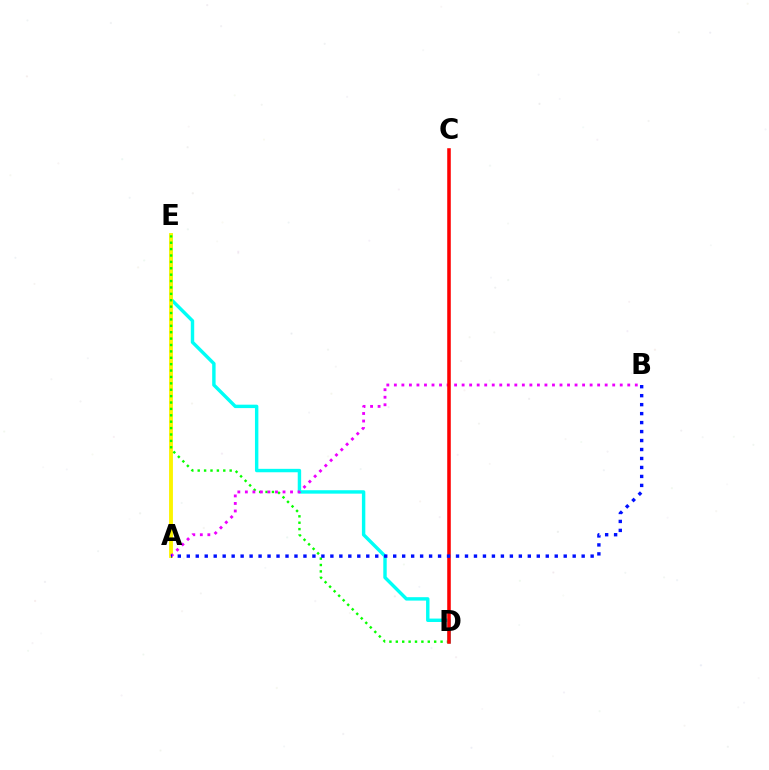{('D', 'E'): [{'color': '#00fff6', 'line_style': 'solid', 'thickness': 2.46}, {'color': '#08ff00', 'line_style': 'dotted', 'thickness': 1.74}], ('A', 'E'): [{'color': '#fcf500', 'line_style': 'solid', 'thickness': 2.77}], ('A', 'B'): [{'color': '#ee00ff', 'line_style': 'dotted', 'thickness': 2.05}, {'color': '#0010ff', 'line_style': 'dotted', 'thickness': 2.44}], ('C', 'D'): [{'color': '#ff0000', 'line_style': 'solid', 'thickness': 2.56}]}